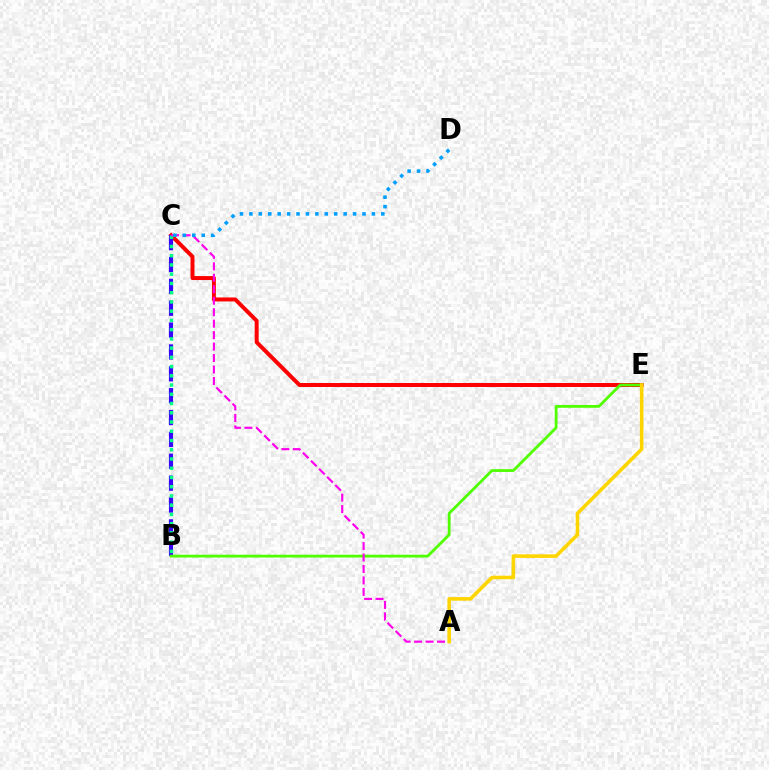{('C', 'E'): [{'color': '#ff0000', 'line_style': 'solid', 'thickness': 2.86}], ('B', 'C'): [{'color': '#3700ff', 'line_style': 'dashed', 'thickness': 2.97}, {'color': '#00ff86', 'line_style': 'dotted', 'thickness': 2.51}], ('B', 'E'): [{'color': '#4fff00', 'line_style': 'solid', 'thickness': 2.01}], ('A', 'C'): [{'color': '#ff00ed', 'line_style': 'dashed', 'thickness': 1.56}], ('A', 'E'): [{'color': '#ffd500', 'line_style': 'solid', 'thickness': 2.58}], ('C', 'D'): [{'color': '#009eff', 'line_style': 'dotted', 'thickness': 2.56}]}